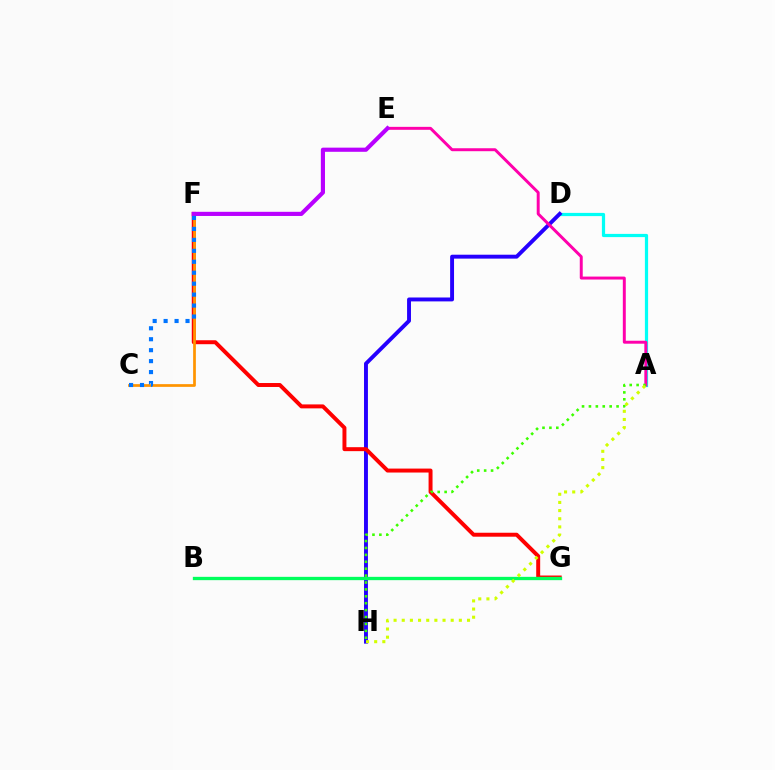{('A', 'D'): [{'color': '#00fff6', 'line_style': 'solid', 'thickness': 2.32}], ('D', 'H'): [{'color': '#2500ff', 'line_style': 'solid', 'thickness': 2.81}], ('F', 'G'): [{'color': '#ff0000', 'line_style': 'solid', 'thickness': 2.85}], ('A', 'E'): [{'color': '#ff00ac', 'line_style': 'solid', 'thickness': 2.13}], ('C', 'F'): [{'color': '#ff9400', 'line_style': 'solid', 'thickness': 1.97}, {'color': '#0074ff', 'line_style': 'dotted', 'thickness': 2.98}], ('B', 'G'): [{'color': '#00ff5c', 'line_style': 'solid', 'thickness': 2.39}], ('E', 'F'): [{'color': '#b900ff', 'line_style': 'solid', 'thickness': 2.99}], ('A', 'H'): [{'color': '#3dff00', 'line_style': 'dotted', 'thickness': 1.88}, {'color': '#d1ff00', 'line_style': 'dotted', 'thickness': 2.22}]}